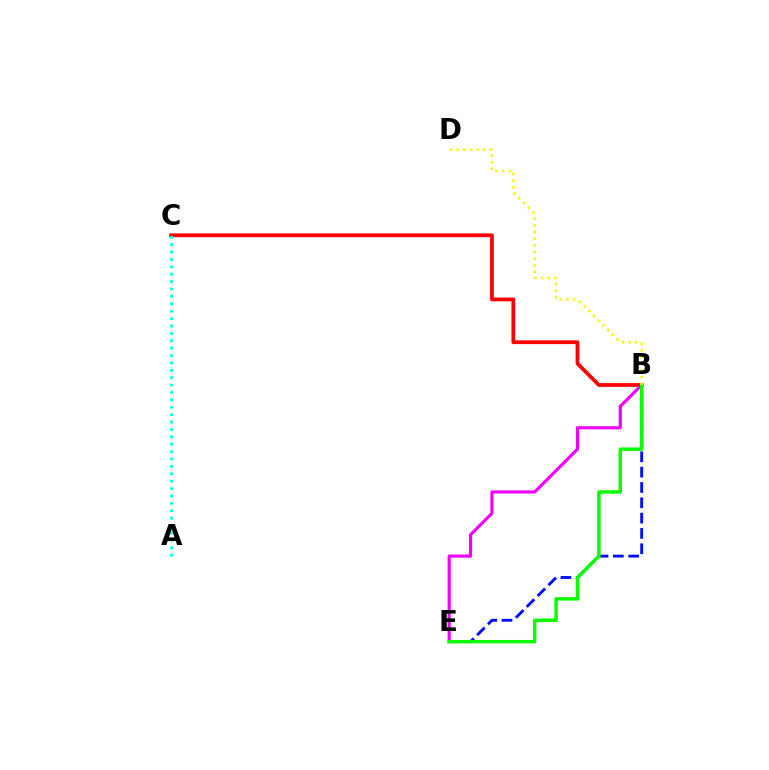{('B', 'E'): [{'color': '#0010ff', 'line_style': 'dashed', 'thickness': 2.08}, {'color': '#ee00ff', 'line_style': 'solid', 'thickness': 2.27}, {'color': '#08ff00', 'line_style': 'solid', 'thickness': 2.46}], ('B', 'C'): [{'color': '#ff0000', 'line_style': 'solid', 'thickness': 2.71}], ('A', 'C'): [{'color': '#00fff6', 'line_style': 'dotted', 'thickness': 2.01}], ('B', 'D'): [{'color': '#fcf500', 'line_style': 'dotted', 'thickness': 1.81}]}